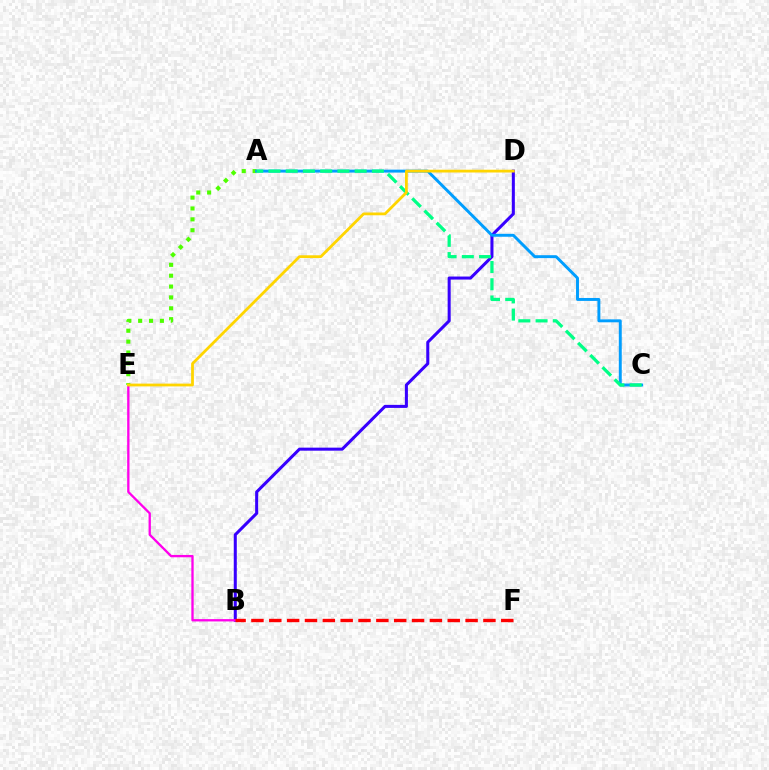{('B', 'D'): [{'color': '#3700ff', 'line_style': 'solid', 'thickness': 2.19}], ('B', 'E'): [{'color': '#ff00ed', 'line_style': 'solid', 'thickness': 1.67}], ('A', 'E'): [{'color': '#4fff00', 'line_style': 'dotted', 'thickness': 2.95}], ('A', 'C'): [{'color': '#009eff', 'line_style': 'solid', 'thickness': 2.11}, {'color': '#00ff86', 'line_style': 'dashed', 'thickness': 2.34}], ('B', 'F'): [{'color': '#ff0000', 'line_style': 'dashed', 'thickness': 2.42}], ('D', 'E'): [{'color': '#ffd500', 'line_style': 'solid', 'thickness': 2.0}]}